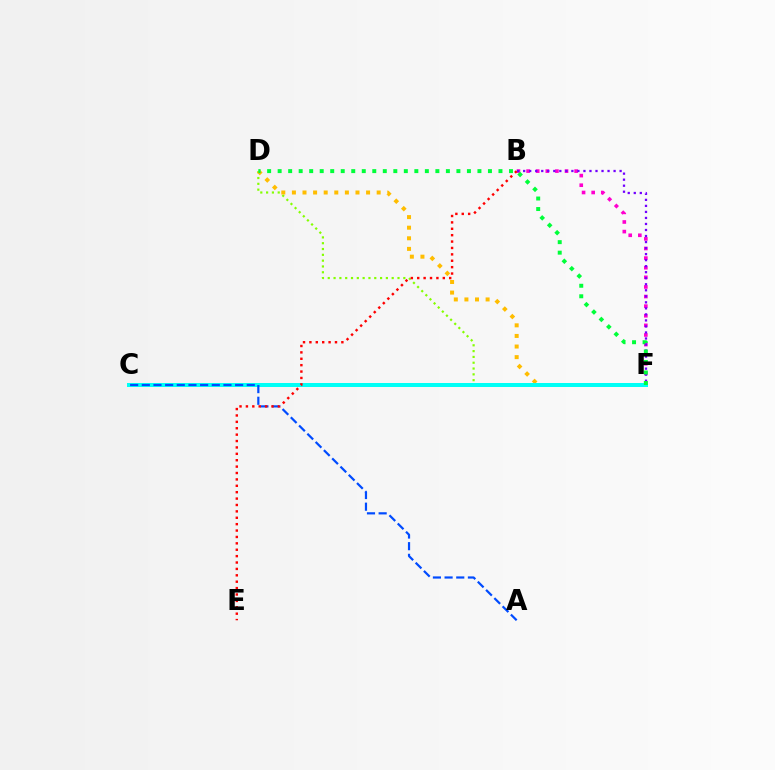{('D', 'F'): [{'color': '#84ff00', 'line_style': 'dotted', 'thickness': 1.58}, {'color': '#ffbd00', 'line_style': 'dotted', 'thickness': 2.88}, {'color': '#00ff39', 'line_style': 'dotted', 'thickness': 2.86}], ('B', 'F'): [{'color': '#ff00cf', 'line_style': 'dotted', 'thickness': 2.61}, {'color': '#7200ff', 'line_style': 'dotted', 'thickness': 1.64}], ('C', 'F'): [{'color': '#00fff6', 'line_style': 'solid', 'thickness': 2.88}], ('A', 'C'): [{'color': '#004bff', 'line_style': 'dashed', 'thickness': 1.58}], ('B', 'E'): [{'color': '#ff0000', 'line_style': 'dotted', 'thickness': 1.74}]}